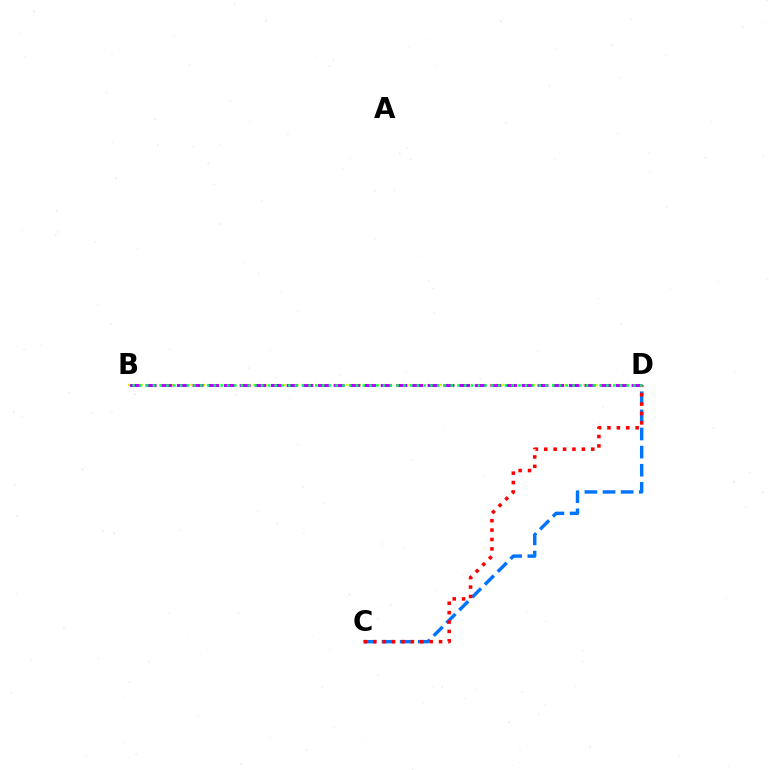{('C', 'D'): [{'color': '#0074ff', 'line_style': 'dashed', 'thickness': 2.46}, {'color': '#ff0000', 'line_style': 'dotted', 'thickness': 2.55}], ('B', 'D'): [{'color': '#d1ff00', 'line_style': 'dotted', 'thickness': 1.69}, {'color': '#b900ff', 'line_style': 'dashed', 'thickness': 2.13}, {'color': '#00ff5c', 'line_style': 'dotted', 'thickness': 1.84}]}